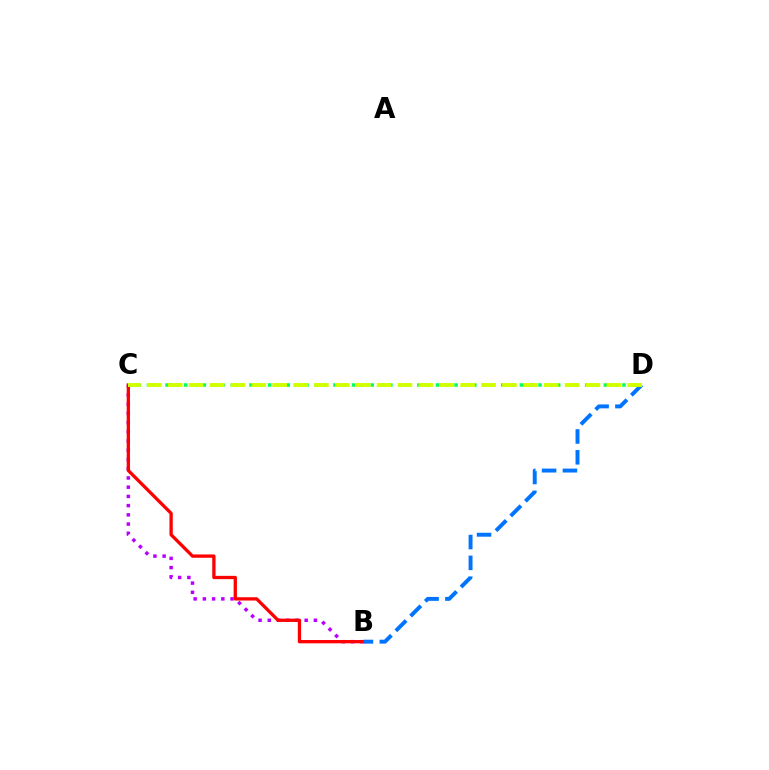{('B', 'C'): [{'color': '#b900ff', 'line_style': 'dotted', 'thickness': 2.51}, {'color': '#ff0000', 'line_style': 'solid', 'thickness': 2.38}], ('B', 'D'): [{'color': '#0074ff', 'line_style': 'dashed', 'thickness': 2.83}], ('C', 'D'): [{'color': '#00ff5c', 'line_style': 'dotted', 'thickness': 2.53}, {'color': '#d1ff00', 'line_style': 'dashed', 'thickness': 2.84}]}